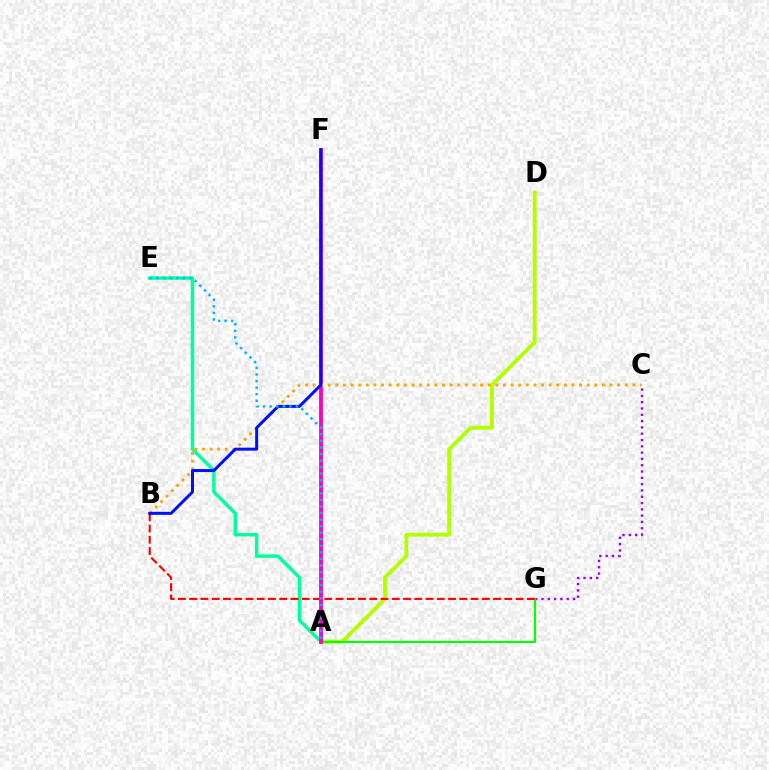{('A', 'E'): [{'color': '#00ff9d', 'line_style': 'solid', 'thickness': 2.48}, {'color': '#00b5ff', 'line_style': 'dotted', 'thickness': 1.78}], ('A', 'D'): [{'color': '#b3ff00', 'line_style': 'solid', 'thickness': 2.79}], ('C', 'G'): [{'color': '#9b00ff', 'line_style': 'dotted', 'thickness': 1.71}], ('A', 'G'): [{'color': '#08ff00', 'line_style': 'solid', 'thickness': 1.58}], ('B', 'G'): [{'color': '#ff0000', 'line_style': 'dashed', 'thickness': 1.53}], ('A', 'F'): [{'color': '#ff00bd', 'line_style': 'solid', 'thickness': 2.76}], ('B', 'C'): [{'color': '#ffa500', 'line_style': 'dotted', 'thickness': 2.07}], ('B', 'F'): [{'color': '#0010ff', 'line_style': 'solid', 'thickness': 2.16}]}